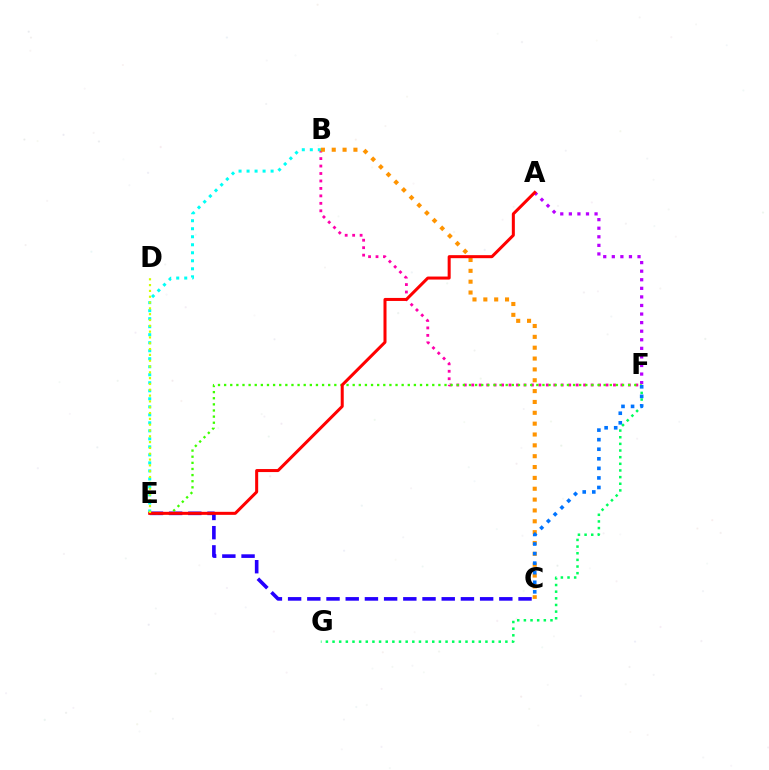{('F', 'G'): [{'color': '#00ff5c', 'line_style': 'dotted', 'thickness': 1.81}], ('C', 'E'): [{'color': '#2500ff', 'line_style': 'dashed', 'thickness': 2.61}], ('B', 'F'): [{'color': '#ff00ac', 'line_style': 'dotted', 'thickness': 2.03}], ('A', 'F'): [{'color': '#b900ff', 'line_style': 'dotted', 'thickness': 2.33}], ('B', 'E'): [{'color': '#00fff6', 'line_style': 'dotted', 'thickness': 2.18}], ('E', 'F'): [{'color': '#3dff00', 'line_style': 'dotted', 'thickness': 1.66}], ('B', 'C'): [{'color': '#ff9400', 'line_style': 'dotted', 'thickness': 2.95}], ('A', 'E'): [{'color': '#ff0000', 'line_style': 'solid', 'thickness': 2.18}], ('C', 'F'): [{'color': '#0074ff', 'line_style': 'dotted', 'thickness': 2.6}], ('D', 'E'): [{'color': '#d1ff00', 'line_style': 'dotted', 'thickness': 1.58}]}